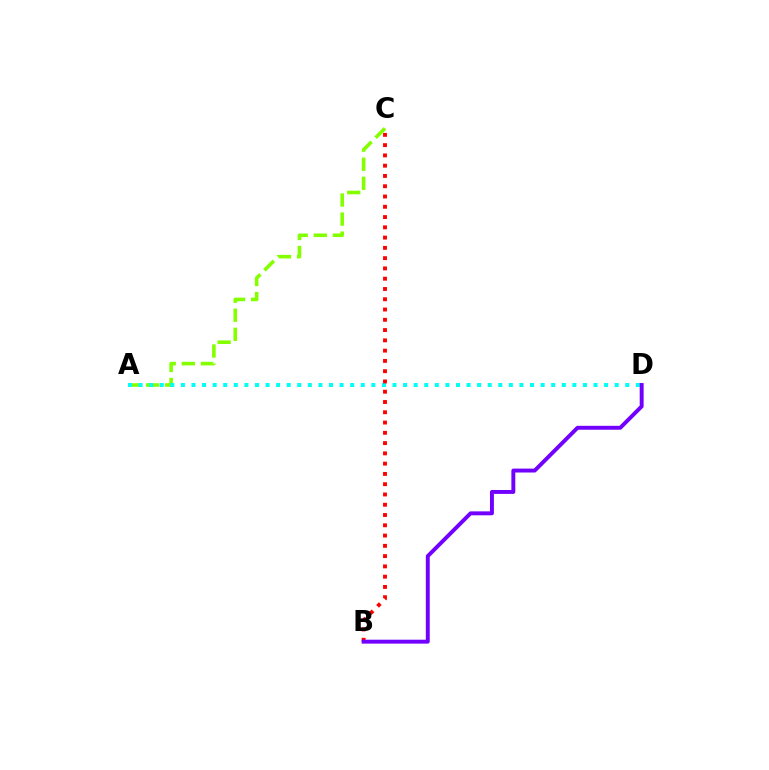{('A', 'C'): [{'color': '#84ff00', 'line_style': 'dashed', 'thickness': 2.59}], ('A', 'D'): [{'color': '#00fff6', 'line_style': 'dotted', 'thickness': 2.87}], ('B', 'C'): [{'color': '#ff0000', 'line_style': 'dotted', 'thickness': 2.79}], ('B', 'D'): [{'color': '#7200ff', 'line_style': 'solid', 'thickness': 2.82}]}